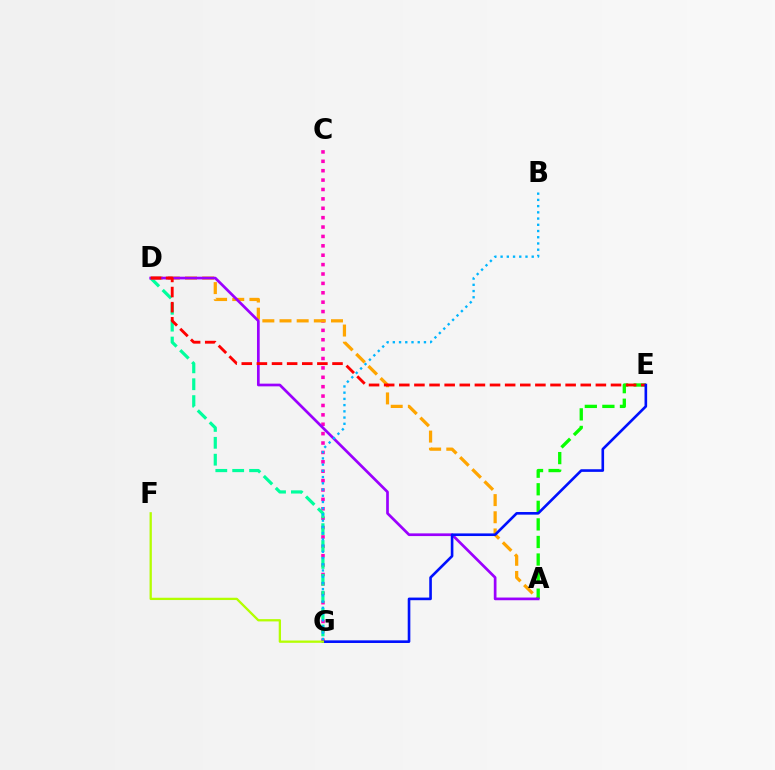{('C', 'G'): [{'color': '#ff00bd', 'line_style': 'dotted', 'thickness': 2.55}], ('D', 'G'): [{'color': '#00ff9d', 'line_style': 'dashed', 'thickness': 2.29}], ('A', 'D'): [{'color': '#ffa500', 'line_style': 'dashed', 'thickness': 2.33}, {'color': '#9b00ff', 'line_style': 'solid', 'thickness': 1.95}], ('A', 'E'): [{'color': '#08ff00', 'line_style': 'dashed', 'thickness': 2.39}], ('B', 'G'): [{'color': '#00b5ff', 'line_style': 'dotted', 'thickness': 1.69}], ('D', 'E'): [{'color': '#ff0000', 'line_style': 'dashed', 'thickness': 2.05}], ('E', 'G'): [{'color': '#0010ff', 'line_style': 'solid', 'thickness': 1.89}], ('F', 'G'): [{'color': '#b3ff00', 'line_style': 'solid', 'thickness': 1.65}]}